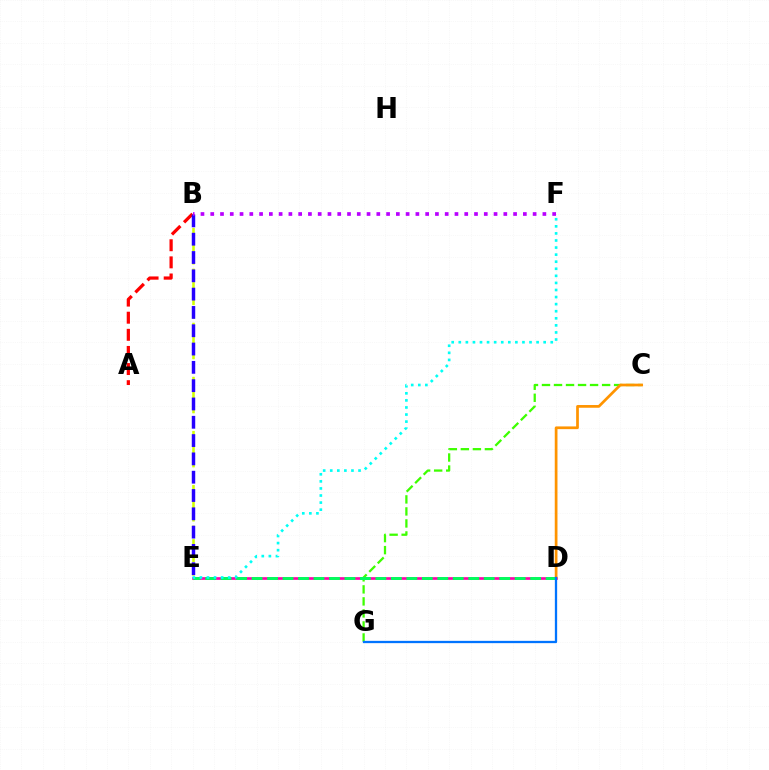{('A', 'B'): [{'color': '#ff0000', 'line_style': 'dashed', 'thickness': 2.33}], ('B', 'E'): [{'color': '#d1ff00', 'line_style': 'dashed', 'thickness': 1.84}, {'color': '#2500ff', 'line_style': 'dashed', 'thickness': 2.49}], ('C', 'G'): [{'color': '#3dff00', 'line_style': 'dashed', 'thickness': 1.63}], ('D', 'E'): [{'color': '#ff00ac', 'line_style': 'solid', 'thickness': 1.93}, {'color': '#00ff5c', 'line_style': 'dashed', 'thickness': 2.1}], ('C', 'D'): [{'color': '#ff9400', 'line_style': 'solid', 'thickness': 1.96}], ('D', 'G'): [{'color': '#0074ff', 'line_style': 'solid', 'thickness': 1.65}], ('B', 'F'): [{'color': '#b900ff', 'line_style': 'dotted', 'thickness': 2.65}], ('E', 'F'): [{'color': '#00fff6', 'line_style': 'dotted', 'thickness': 1.92}]}